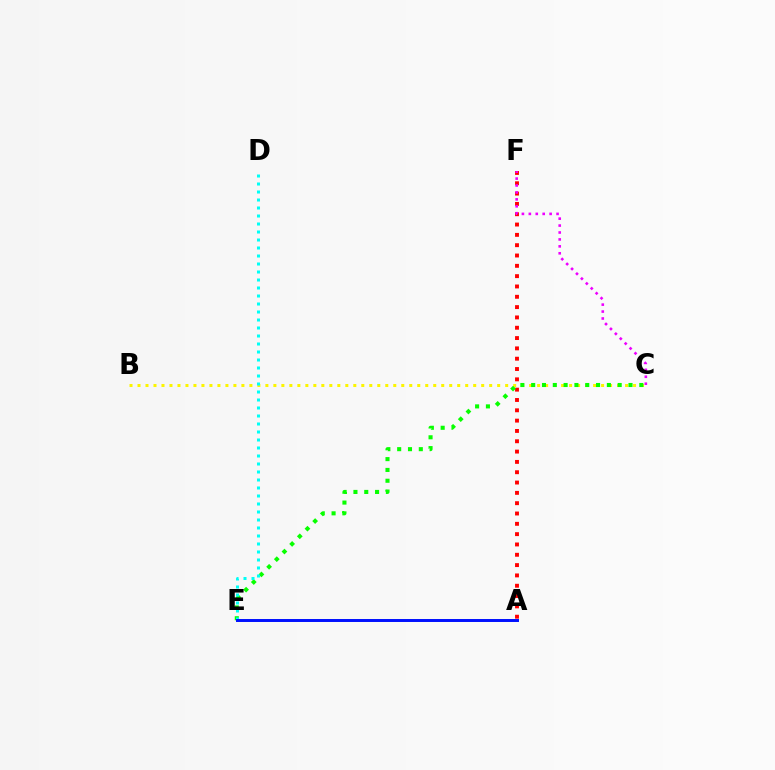{('B', 'C'): [{'color': '#fcf500', 'line_style': 'dotted', 'thickness': 2.17}], ('A', 'F'): [{'color': '#ff0000', 'line_style': 'dotted', 'thickness': 2.8}], ('C', 'F'): [{'color': '#ee00ff', 'line_style': 'dotted', 'thickness': 1.88}], ('C', 'E'): [{'color': '#08ff00', 'line_style': 'dotted', 'thickness': 2.94}], ('D', 'E'): [{'color': '#00fff6', 'line_style': 'dotted', 'thickness': 2.17}], ('A', 'E'): [{'color': '#0010ff', 'line_style': 'solid', 'thickness': 2.13}]}